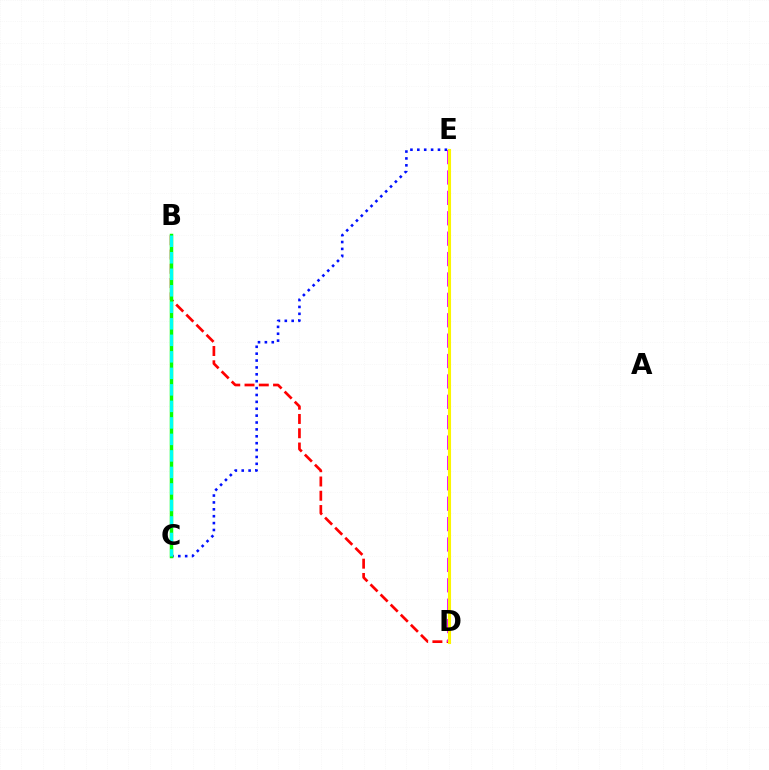{('B', 'D'): [{'color': '#ff0000', 'line_style': 'dashed', 'thickness': 1.94}], ('D', 'E'): [{'color': '#ee00ff', 'line_style': 'dashed', 'thickness': 2.77}, {'color': '#fcf500', 'line_style': 'solid', 'thickness': 2.22}], ('C', 'E'): [{'color': '#0010ff', 'line_style': 'dotted', 'thickness': 1.87}], ('B', 'C'): [{'color': '#08ff00', 'line_style': 'solid', 'thickness': 2.51}, {'color': '#00fff6', 'line_style': 'dashed', 'thickness': 2.24}]}